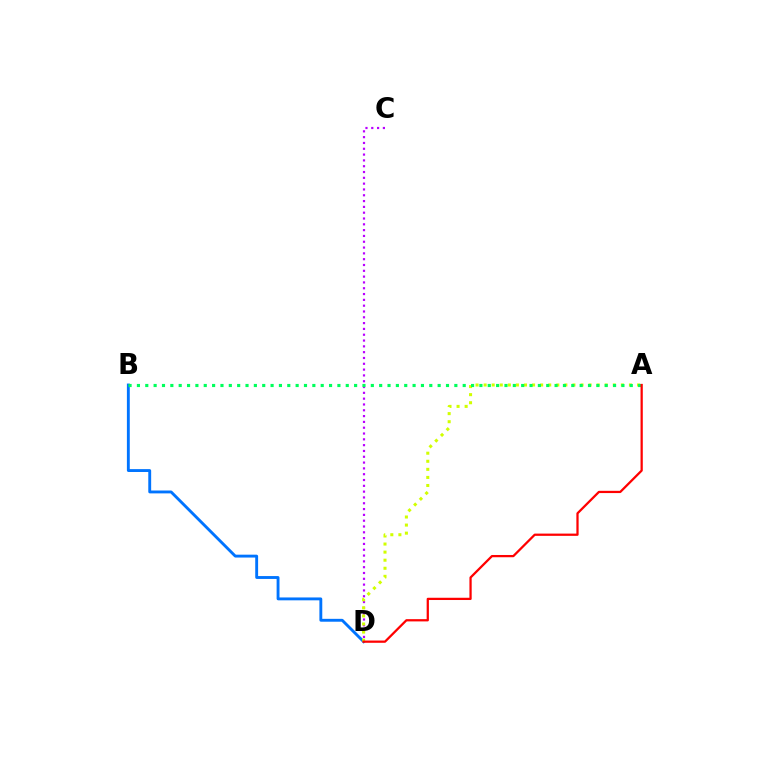{('B', 'D'): [{'color': '#0074ff', 'line_style': 'solid', 'thickness': 2.07}], ('C', 'D'): [{'color': '#b900ff', 'line_style': 'dotted', 'thickness': 1.58}], ('A', 'D'): [{'color': '#d1ff00', 'line_style': 'dotted', 'thickness': 2.19}, {'color': '#ff0000', 'line_style': 'solid', 'thickness': 1.62}], ('A', 'B'): [{'color': '#00ff5c', 'line_style': 'dotted', 'thickness': 2.27}]}